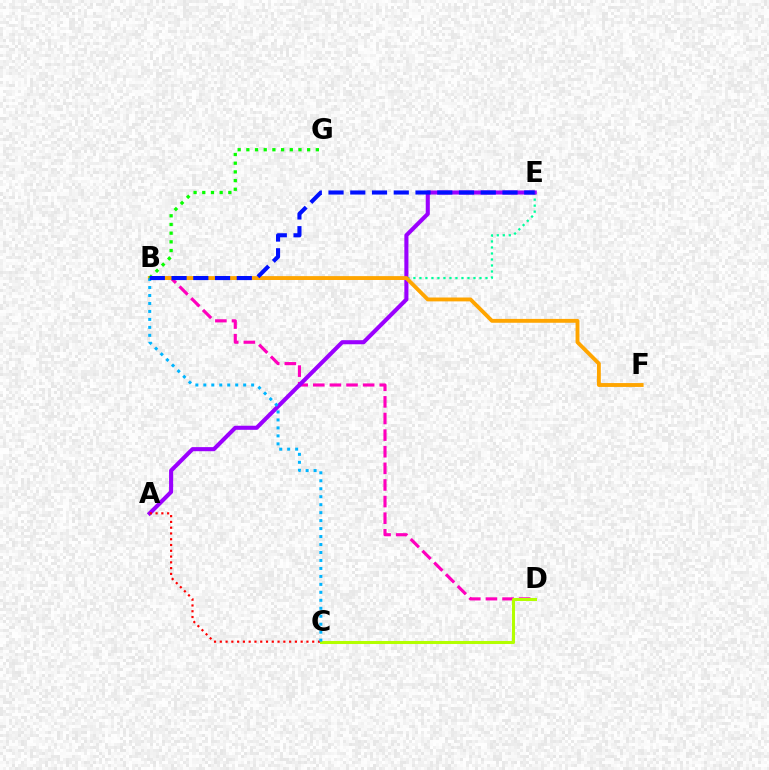{('B', 'D'): [{'color': '#ff00bd', 'line_style': 'dashed', 'thickness': 2.26}], ('B', 'E'): [{'color': '#00ff9d', 'line_style': 'dotted', 'thickness': 1.63}, {'color': '#0010ff', 'line_style': 'dashed', 'thickness': 2.95}], ('A', 'E'): [{'color': '#9b00ff', 'line_style': 'solid', 'thickness': 2.94}], ('C', 'D'): [{'color': '#b3ff00', 'line_style': 'solid', 'thickness': 2.19}], ('B', 'F'): [{'color': '#ffa500', 'line_style': 'solid', 'thickness': 2.78}], ('A', 'C'): [{'color': '#ff0000', 'line_style': 'dotted', 'thickness': 1.57}], ('B', 'G'): [{'color': '#08ff00', 'line_style': 'dotted', 'thickness': 2.36}], ('B', 'C'): [{'color': '#00b5ff', 'line_style': 'dotted', 'thickness': 2.17}]}